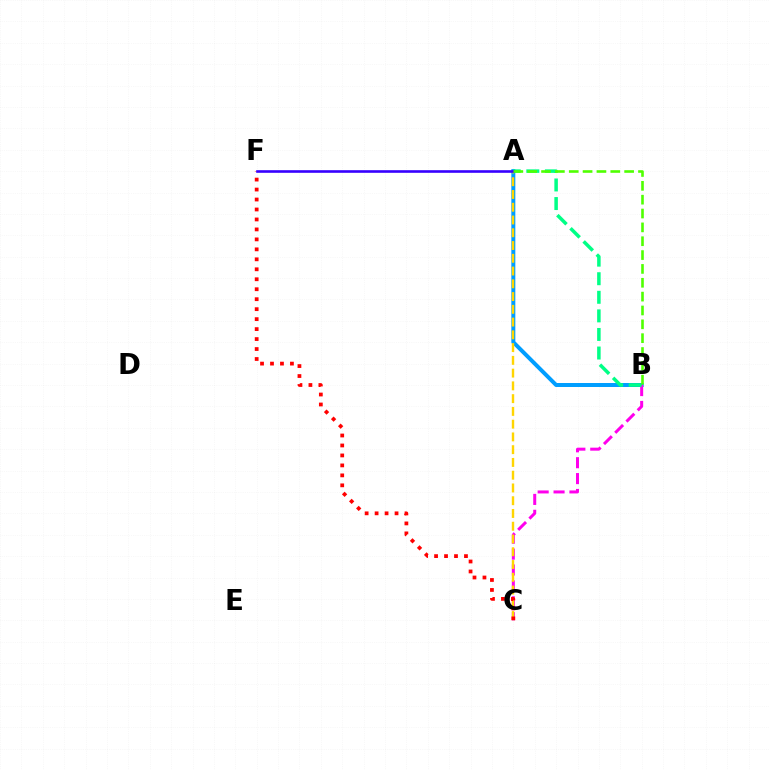{('A', 'B'): [{'color': '#009eff', 'line_style': 'solid', 'thickness': 2.87}, {'color': '#00ff86', 'line_style': 'dashed', 'thickness': 2.52}, {'color': '#4fff00', 'line_style': 'dashed', 'thickness': 1.88}], ('B', 'C'): [{'color': '#ff00ed', 'line_style': 'dashed', 'thickness': 2.16}], ('A', 'C'): [{'color': '#ffd500', 'line_style': 'dashed', 'thickness': 1.73}], ('C', 'F'): [{'color': '#ff0000', 'line_style': 'dotted', 'thickness': 2.71}], ('A', 'F'): [{'color': '#3700ff', 'line_style': 'solid', 'thickness': 1.88}]}